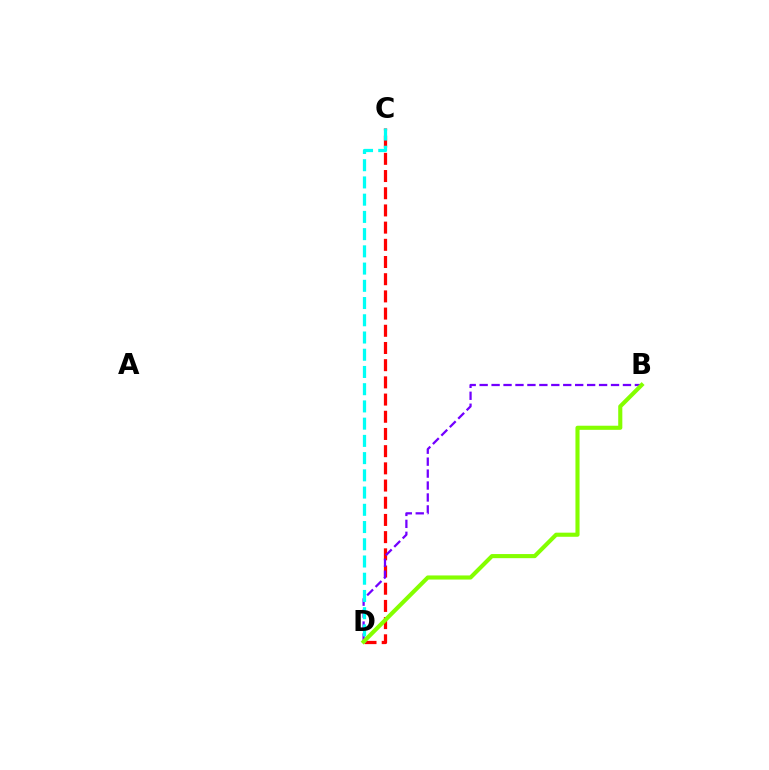{('C', 'D'): [{'color': '#ff0000', 'line_style': 'dashed', 'thickness': 2.34}, {'color': '#00fff6', 'line_style': 'dashed', 'thickness': 2.34}], ('B', 'D'): [{'color': '#7200ff', 'line_style': 'dashed', 'thickness': 1.62}, {'color': '#84ff00', 'line_style': 'solid', 'thickness': 2.96}]}